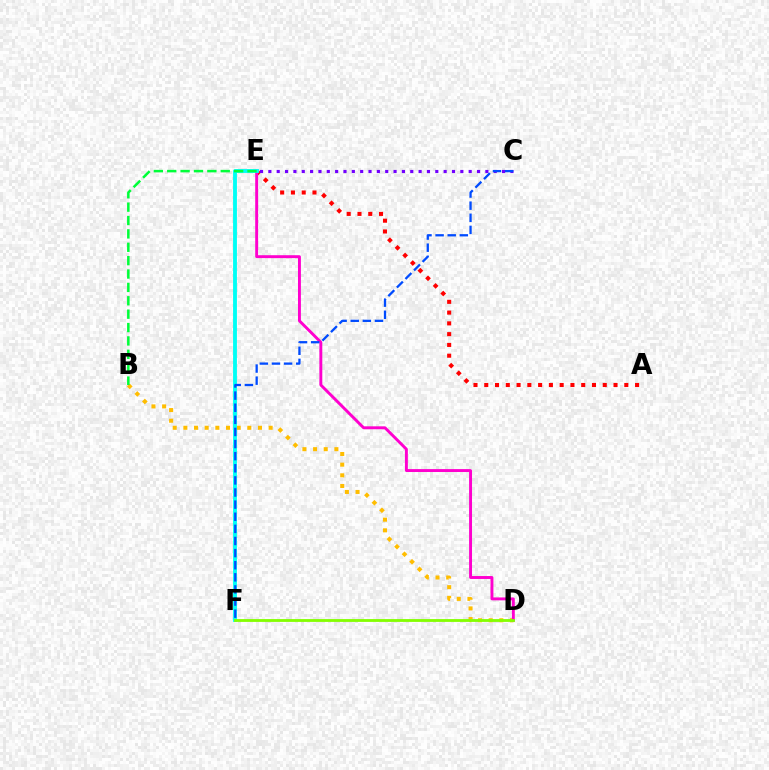{('A', 'E'): [{'color': '#ff0000', 'line_style': 'dotted', 'thickness': 2.93}], ('B', 'D'): [{'color': '#ffbd00', 'line_style': 'dotted', 'thickness': 2.9}], ('D', 'E'): [{'color': '#ff00cf', 'line_style': 'solid', 'thickness': 2.1}], ('E', 'F'): [{'color': '#00fff6', 'line_style': 'solid', 'thickness': 2.77}], ('D', 'F'): [{'color': '#84ff00', 'line_style': 'solid', 'thickness': 2.03}], ('B', 'E'): [{'color': '#00ff39', 'line_style': 'dashed', 'thickness': 1.82}], ('C', 'E'): [{'color': '#7200ff', 'line_style': 'dotted', 'thickness': 2.27}], ('C', 'F'): [{'color': '#004bff', 'line_style': 'dashed', 'thickness': 1.65}]}